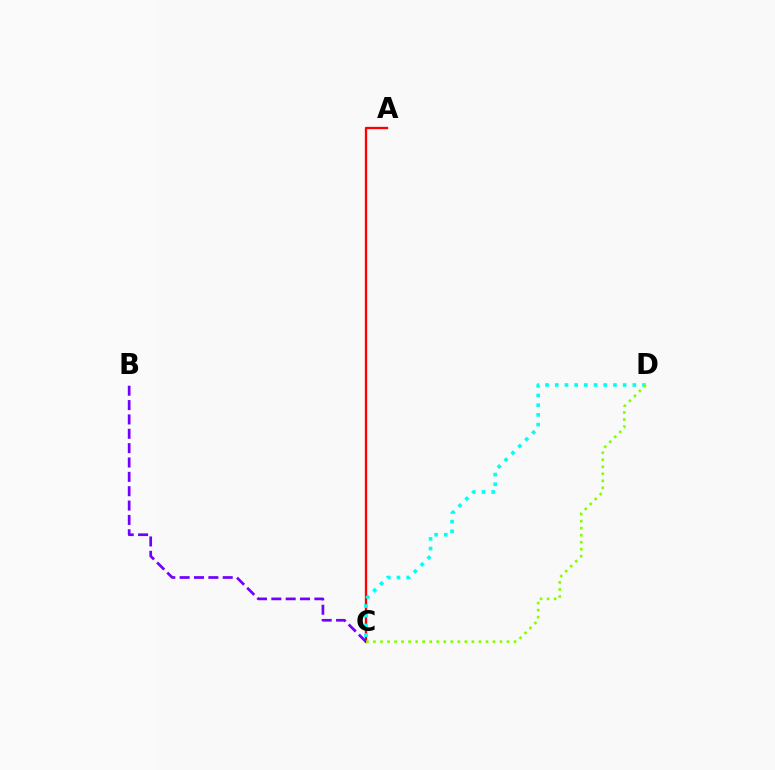{('A', 'C'): [{'color': '#ff0000', 'line_style': 'solid', 'thickness': 1.68}], ('B', 'C'): [{'color': '#7200ff', 'line_style': 'dashed', 'thickness': 1.95}], ('C', 'D'): [{'color': '#00fff6', 'line_style': 'dotted', 'thickness': 2.63}, {'color': '#84ff00', 'line_style': 'dotted', 'thickness': 1.91}]}